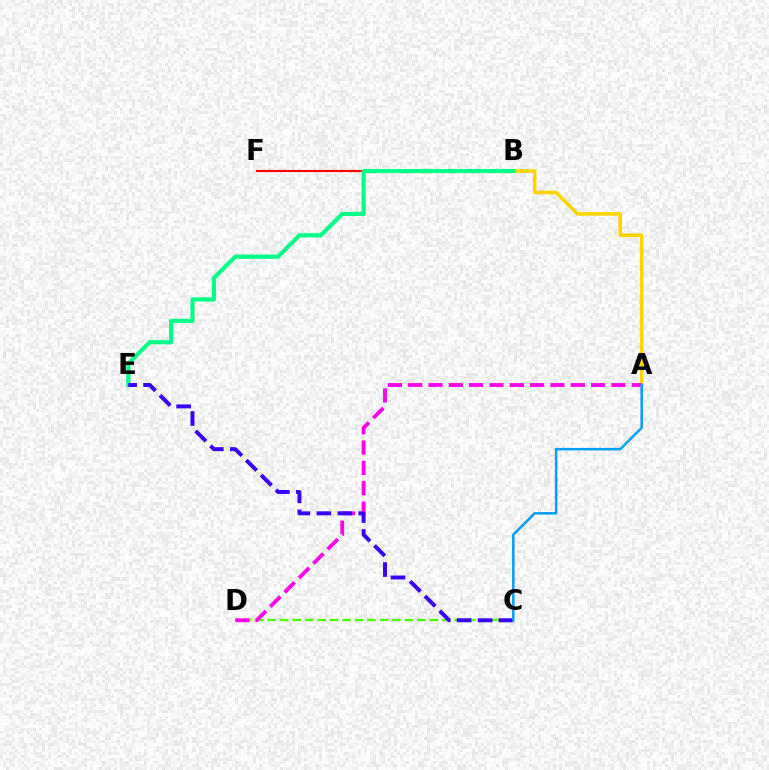{('A', 'B'): [{'color': '#ffd500', 'line_style': 'solid', 'thickness': 2.59}], ('C', 'D'): [{'color': '#4fff00', 'line_style': 'dashed', 'thickness': 1.69}], ('B', 'F'): [{'color': '#ff0000', 'line_style': 'solid', 'thickness': 1.53}], ('A', 'D'): [{'color': '#ff00ed', 'line_style': 'dashed', 'thickness': 2.76}], ('B', 'E'): [{'color': '#00ff86', 'line_style': 'solid', 'thickness': 2.98}], ('C', 'E'): [{'color': '#3700ff', 'line_style': 'dashed', 'thickness': 2.85}], ('A', 'C'): [{'color': '#009eff', 'line_style': 'solid', 'thickness': 1.81}]}